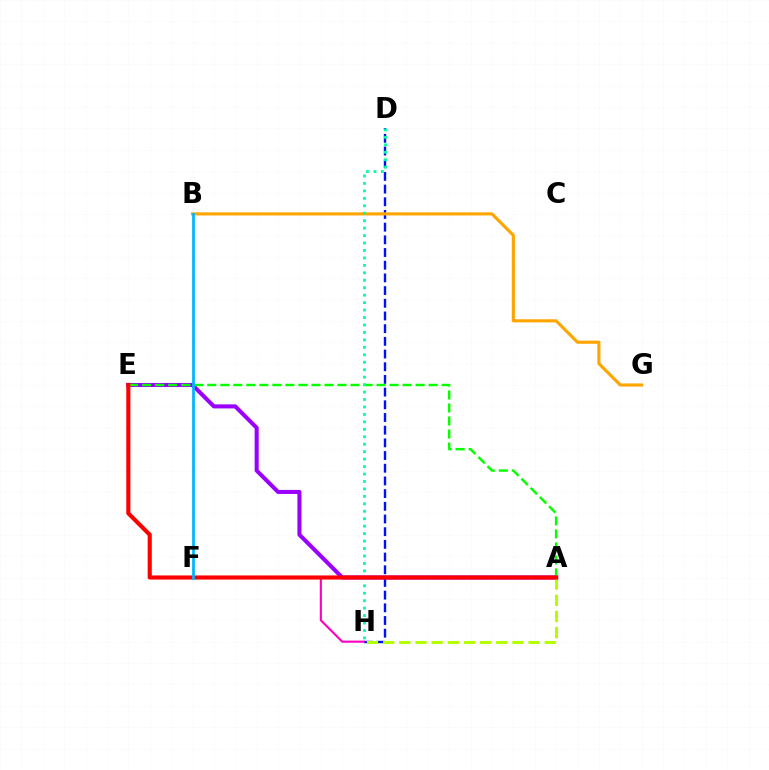{('D', 'H'): [{'color': '#0010ff', 'line_style': 'dashed', 'thickness': 1.72}, {'color': '#00ff9d', 'line_style': 'dotted', 'thickness': 2.02}], ('A', 'E'): [{'color': '#9b00ff', 'line_style': 'solid', 'thickness': 2.93}, {'color': '#08ff00', 'line_style': 'dashed', 'thickness': 1.77}, {'color': '#ff0000', 'line_style': 'solid', 'thickness': 2.97}], ('B', 'G'): [{'color': '#ffa500', 'line_style': 'solid', 'thickness': 2.24}], ('A', 'H'): [{'color': '#b3ff00', 'line_style': 'dashed', 'thickness': 2.19}], ('F', 'H'): [{'color': '#ff00bd', 'line_style': 'solid', 'thickness': 1.53}], ('B', 'F'): [{'color': '#00b5ff', 'line_style': 'solid', 'thickness': 1.97}]}